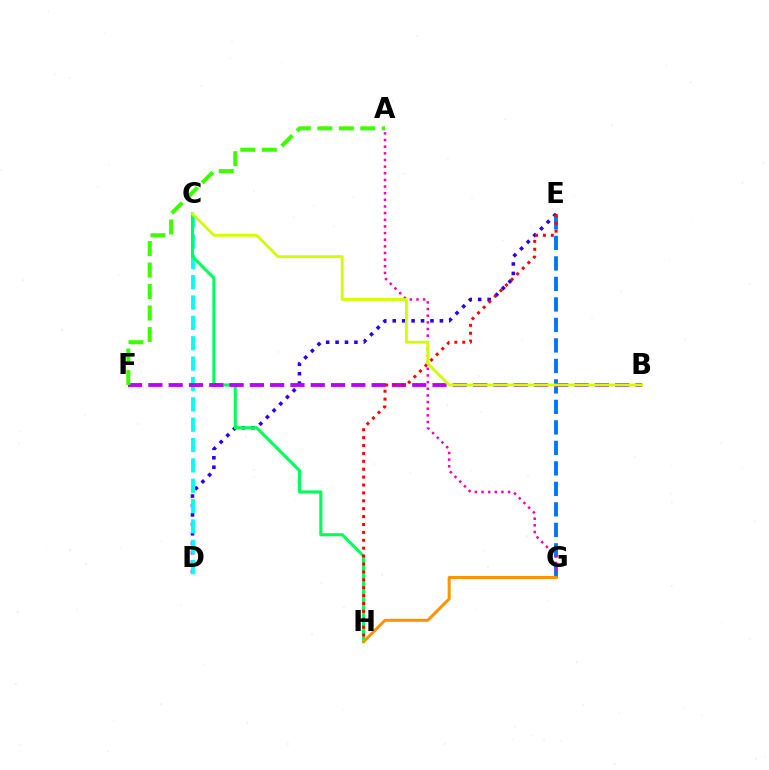{('D', 'E'): [{'color': '#2500ff', 'line_style': 'dotted', 'thickness': 2.56}], ('E', 'G'): [{'color': '#0074ff', 'line_style': 'dashed', 'thickness': 2.78}], ('C', 'D'): [{'color': '#00fff6', 'line_style': 'dashed', 'thickness': 2.77}], ('A', 'G'): [{'color': '#ff00ac', 'line_style': 'dotted', 'thickness': 1.8}], ('C', 'H'): [{'color': '#00ff5c', 'line_style': 'solid', 'thickness': 2.23}], ('B', 'F'): [{'color': '#b900ff', 'line_style': 'dashed', 'thickness': 2.76}], ('E', 'H'): [{'color': '#ff0000', 'line_style': 'dotted', 'thickness': 2.15}], ('B', 'C'): [{'color': '#d1ff00', 'line_style': 'solid', 'thickness': 2.06}], ('A', 'F'): [{'color': '#3dff00', 'line_style': 'dashed', 'thickness': 2.92}], ('G', 'H'): [{'color': '#ff9400', 'line_style': 'solid', 'thickness': 2.17}]}